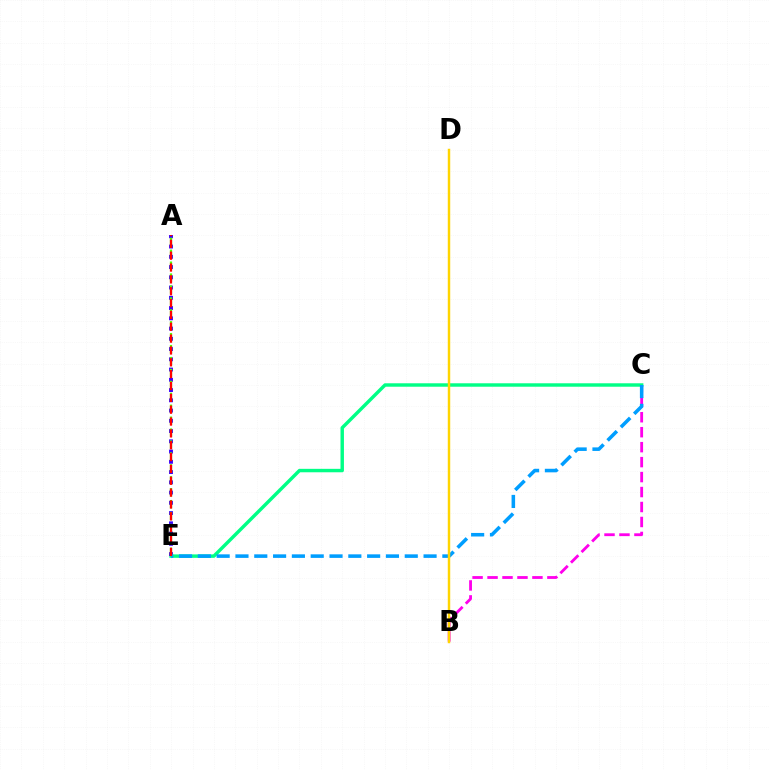{('C', 'E'): [{'color': '#00ff86', 'line_style': 'solid', 'thickness': 2.48}, {'color': '#009eff', 'line_style': 'dashed', 'thickness': 2.56}], ('B', 'C'): [{'color': '#ff00ed', 'line_style': 'dashed', 'thickness': 2.03}], ('A', 'E'): [{'color': '#3700ff', 'line_style': 'dotted', 'thickness': 2.79}, {'color': '#4fff00', 'line_style': 'dashed', 'thickness': 1.62}, {'color': '#ff0000', 'line_style': 'dashed', 'thickness': 1.61}], ('B', 'D'): [{'color': '#ffd500', 'line_style': 'solid', 'thickness': 1.77}]}